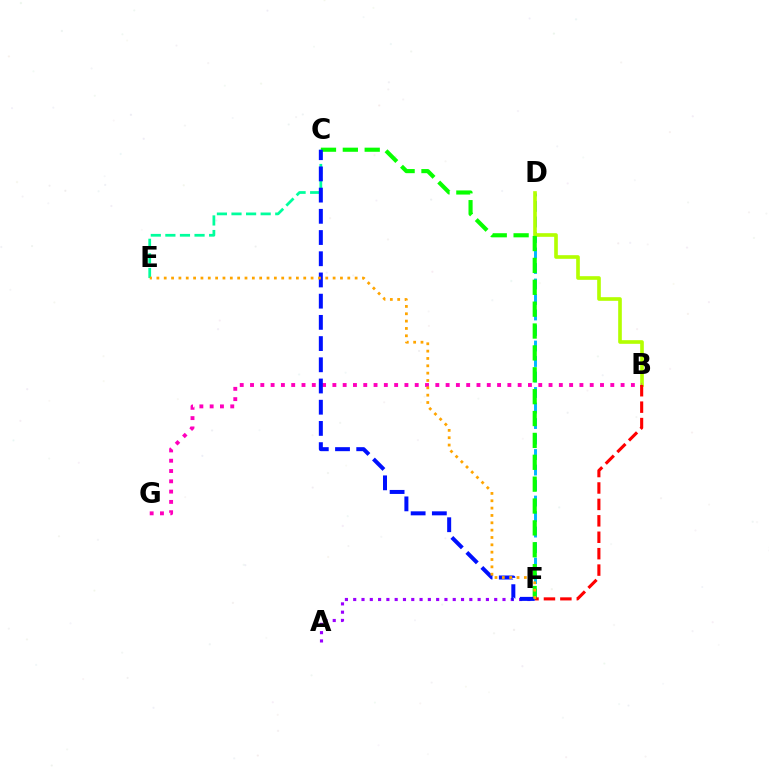{('D', 'F'): [{'color': '#00b5ff', 'line_style': 'dashed', 'thickness': 2.11}], ('A', 'F'): [{'color': '#9b00ff', 'line_style': 'dotted', 'thickness': 2.25}], ('B', 'D'): [{'color': '#b3ff00', 'line_style': 'solid', 'thickness': 2.62}], ('C', 'F'): [{'color': '#08ff00', 'line_style': 'dashed', 'thickness': 2.97}, {'color': '#0010ff', 'line_style': 'dashed', 'thickness': 2.88}], ('B', 'G'): [{'color': '#ff00bd', 'line_style': 'dotted', 'thickness': 2.8}], ('B', 'F'): [{'color': '#ff0000', 'line_style': 'dashed', 'thickness': 2.23}], ('C', 'E'): [{'color': '#00ff9d', 'line_style': 'dashed', 'thickness': 1.98}], ('E', 'F'): [{'color': '#ffa500', 'line_style': 'dotted', 'thickness': 2.0}]}